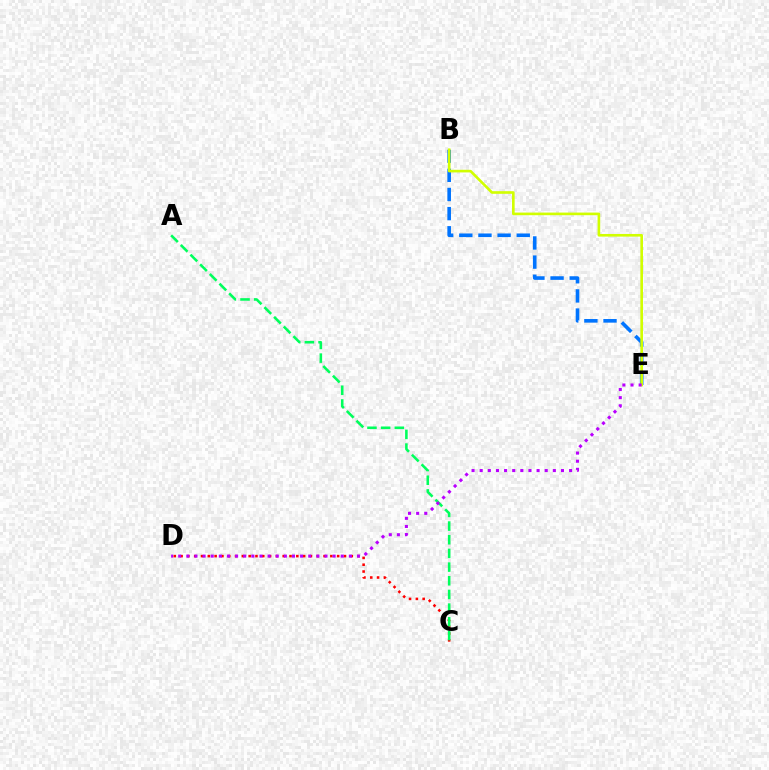{('B', 'E'): [{'color': '#0074ff', 'line_style': 'dashed', 'thickness': 2.6}, {'color': '#d1ff00', 'line_style': 'solid', 'thickness': 1.9}], ('C', 'D'): [{'color': '#ff0000', 'line_style': 'dotted', 'thickness': 1.85}], ('A', 'C'): [{'color': '#00ff5c', 'line_style': 'dashed', 'thickness': 1.86}], ('D', 'E'): [{'color': '#b900ff', 'line_style': 'dotted', 'thickness': 2.21}]}